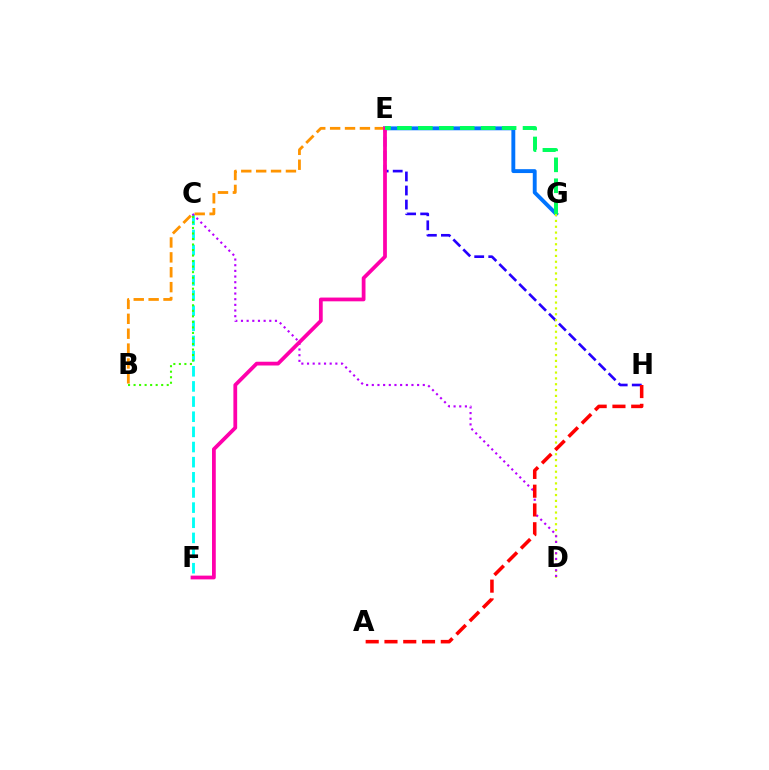{('E', 'H'): [{'color': '#2500ff', 'line_style': 'dashed', 'thickness': 1.91}], ('E', 'G'): [{'color': '#0074ff', 'line_style': 'solid', 'thickness': 2.8}, {'color': '#00ff5c', 'line_style': 'dashed', 'thickness': 2.84}], ('C', 'F'): [{'color': '#00fff6', 'line_style': 'dashed', 'thickness': 2.06}], ('D', 'G'): [{'color': '#d1ff00', 'line_style': 'dotted', 'thickness': 1.58}], ('B', 'C'): [{'color': '#3dff00', 'line_style': 'dotted', 'thickness': 1.5}], ('C', 'D'): [{'color': '#b900ff', 'line_style': 'dotted', 'thickness': 1.54}], ('A', 'H'): [{'color': '#ff0000', 'line_style': 'dashed', 'thickness': 2.55}], ('B', 'E'): [{'color': '#ff9400', 'line_style': 'dashed', 'thickness': 2.02}], ('E', 'F'): [{'color': '#ff00ac', 'line_style': 'solid', 'thickness': 2.71}]}